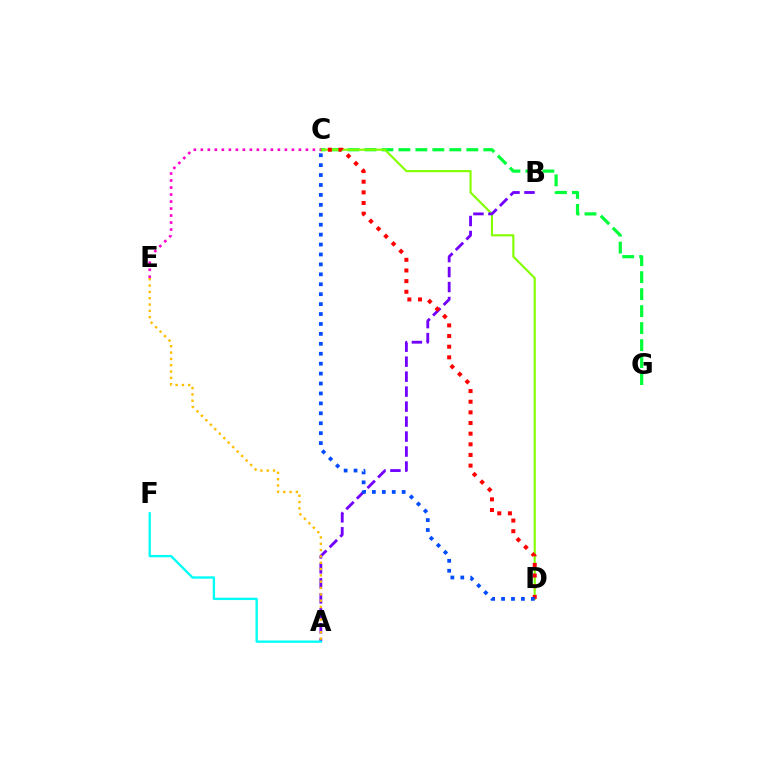{('C', 'G'): [{'color': '#00ff39', 'line_style': 'dashed', 'thickness': 2.31}], ('C', 'D'): [{'color': '#84ff00', 'line_style': 'solid', 'thickness': 1.54}, {'color': '#ff0000', 'line_style': 'dotted', 'thickness': 2.89}, {'color': '#004bff', 'line_style': 'dotted', 'thickness': 2.7}], ('A', 'B'): [{'color': '#7200ff', 'line_style': 'dashed', 'thickness': 2.04}], ('C', 'E'): [{'color': '#ff00cf', 'line_style': 'dotted', 'thickness': 1.9}], ('A', 'F'): [{'color': '#00fff6', 'line_style': 'solid', 'thickness': 1.68}], ('A', 'E'): [{'color': '#ffbd00', 'line_style': 'dotted', 'thickness': 1.72}]}